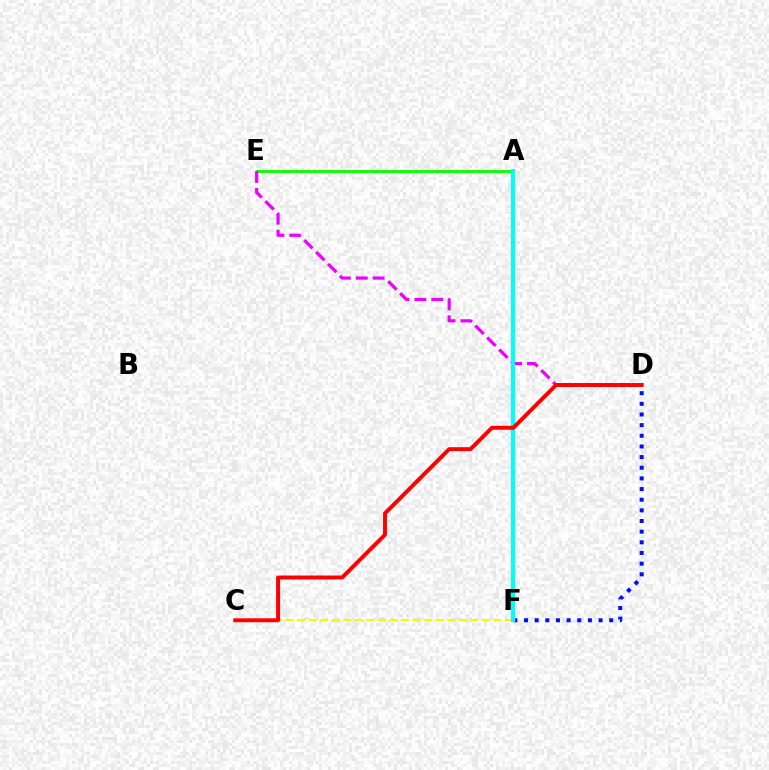{('A', 'E'): [{'color': '#08ff00', 'line_style': 'solid', 'thickness': 2.07}], ('C', 'F'): [{'color': '#fcf500', 'line_style': 'dashed', 'thickness': 1.57}], ('D', 'E'): [{'color': '#ee00ff', 'line_style': 'dashed', 'thickness': 2.29}], ('D', 'F'): [{'color': '#0010ff', 'line_style': 'dotted', 'thickness': 2.89}], ('A', 'F'): [{'color': '#00fff6', 'line_style': 'solid', 'thickness': 2.97}], ('C', 'D'): [{'color': '#ff0000', 'line_style': 'solid', 'thickness': 2.84}]}